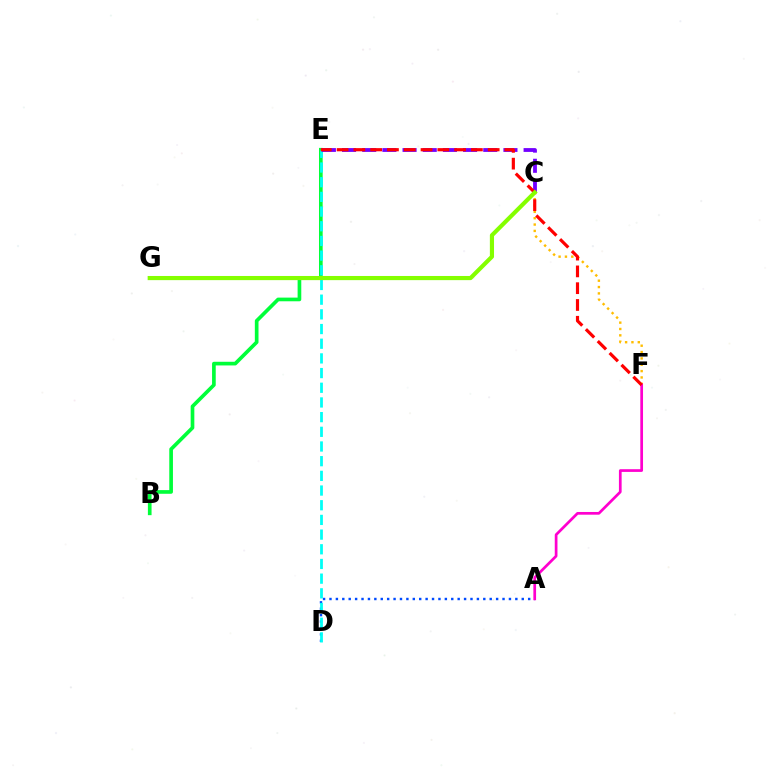{('A', 'D'): [{'color': '#004bff', 'line_style': 'dotted', 'thickness': 1.74}], ('C', 'F'): [{'color': '#ffbd00', 'line_style': 'dotted', 'thickness': 1.73}], ('A', 'F'): [{'color': '#ff00cf', 'line_style': 'solid', 'thickness': 1.95}], ('B', 'E'): [{'color': '#00ff39', 'line_style': 'solid', 'thickness': 2.64}], ('D', 'E'): [{'color': '#00fff6', 'line_style': 'dashed', 'thickness': 1.99}], ('C', 'E'): [{'color': '#7200ff', 'line_style': 'dashed', 'thickness': 2.74}], ('E', 'F'): [{'color': '#ff0000', 'line_style': 'dashed', 'thickness': 2.28}], ('C', 'G'): [{'color': '#84ff00', 'line_style': 'solid', 'thickness': 2.99}]}